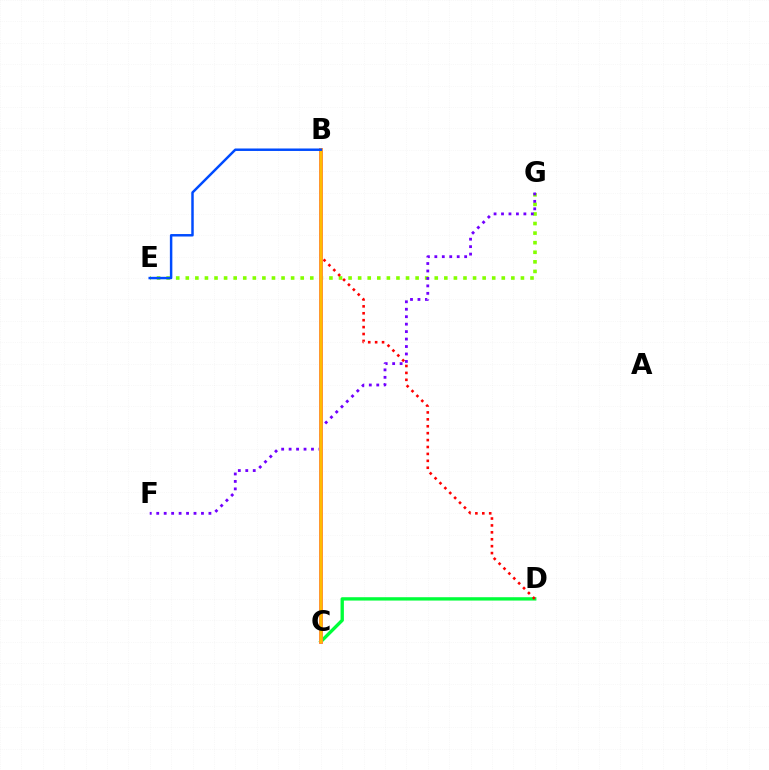{('E', 'G'): [{'color': '#84ff00', 'line_style': 'dotted', 'thickness': 2.6}], ('C', 'D'): [{'color': '#00ff39', 'line_style': 'solid', 'thickness': 2.41}], ('F', 'G'): [{'color': '#7200ff', 'line_style': 'dotted', 'thickness': 2.03}], ('B', 'C'): [{'color': '#00fff6', 'line_style': 'dotted', 'thickness': 1.79}, {'color': '#ff00cf', 'line_style': 'solid', 'thickness': 2.72}, {'color': '#ffbd00', 'line_style': 'solid', 'thickness': 2.55}], ('B', 'D'): [{'color': '#ff0000', 'line_style': 'dotted', 'thickness': 1.88}], ('B', 'E'): [{'color': '#004bff', 'line_style': 'solid', 'thickness': 1.78}]}